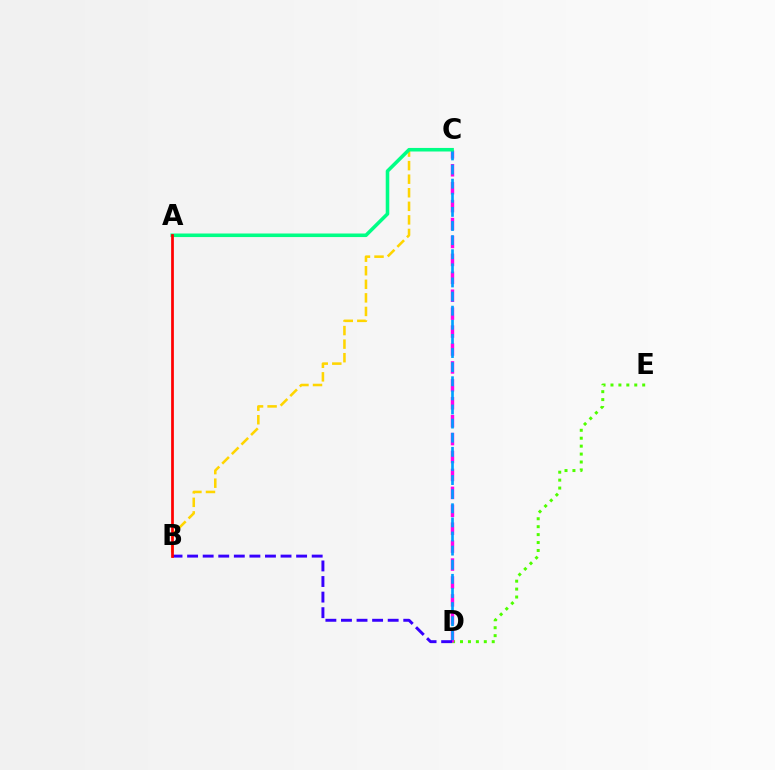{('B', 'C'): [{'color': '#ffd500', 'line_style': 'dashed', 'thickness': 1.84}], ('D', 'E'): [{'color': '#4fff00', 'line_style': 'dotted', 'thickness': 2.15}], ('C', 'D'): [{'color': '#ff00ed', 'line_style': 'dashed', 'thickness': 2.43}, {'color': '#009eff', 'line_style': 'dashed', 'thickness': 1.92}], ('A', 'C'): [{'color': '#00ff86', 'line_style': 'solid', 'thickness': 2.56}], ('B', 'D'): [{'color': '#3700ff', 'line_style': 'dashed', 'thickness': 2.12}], ('A', 'B'): [{'color': '#ff0000', 'line_style': 'solid', 'thickness': 1.97}]}